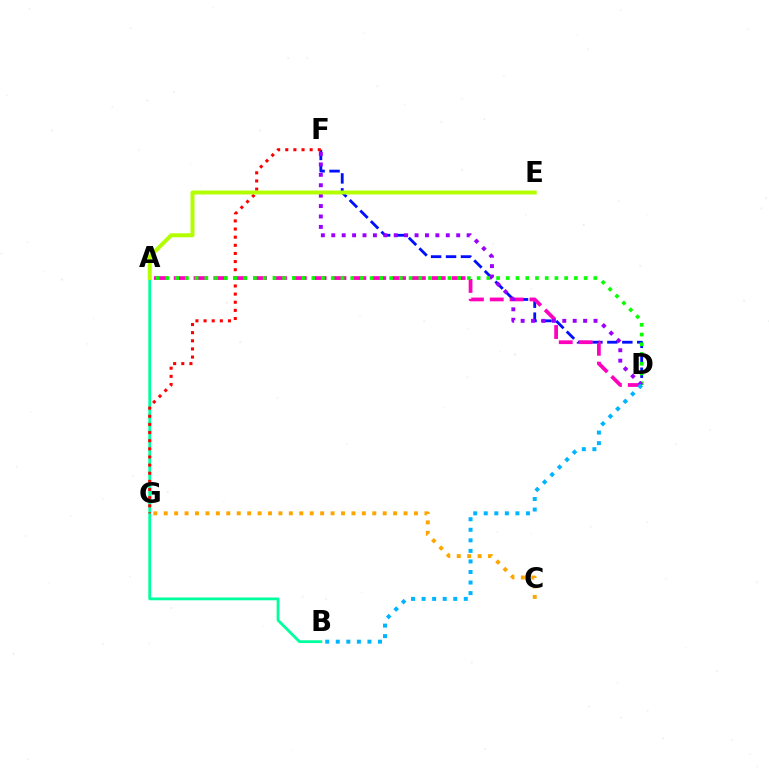{('D', 'F'): [{'color': '#0010ff', 'line_style': 'dashed', 'thickness': 2.03}, {'color': '#9b00ff', 'line_style': 'dotted', 'thickness': 2.83}], ('A', 'B'): [{'color': '#00ff9d', 'line_style': 'solid', 'thickness': 2.02}], ('A', 'D'): [{'color': '#ff00bd', 'line_style': 'dashed', 'thickness': 2.7}, {'color': '#08ff00', 'line_style': 'dotted', 'thickness': 2.64}], ('F', 'G'): [{'color': '#ff0000', 'line_style': 'dotted', 'thickness': 2.21}], ('C', 'G'): [{'color': '#ffa500', 'line_style': 'dotted', 'thickness': 2.83}], ('A', 'E'): [{'color': '#b3ff00', 'line_style': 'solid', 'thickness': 2.85}], ('B', 'D'): [{'color': '#00b5ff', 'line_style': 'dotted', 'thickness': 2.87}]}